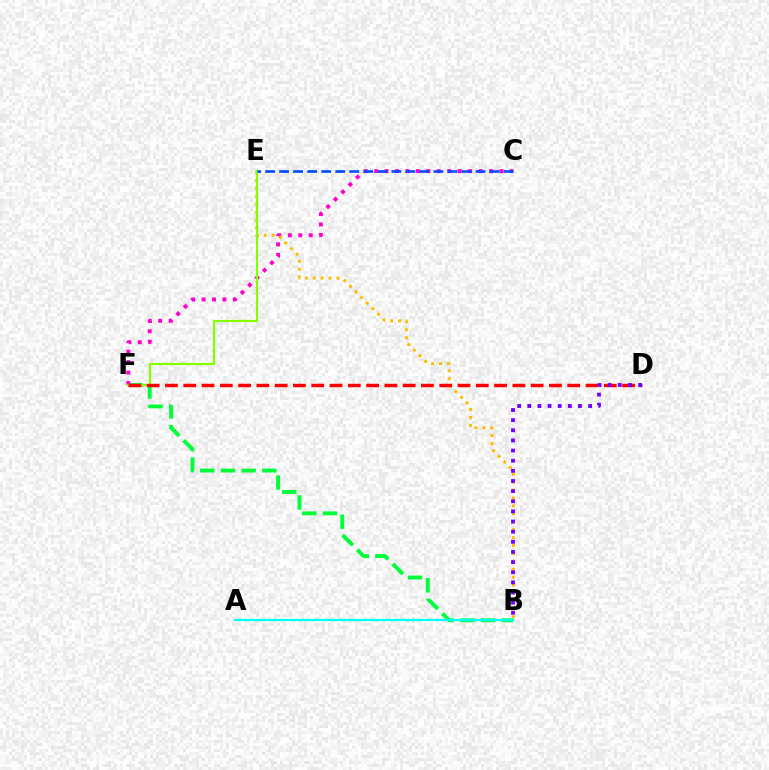{('B', 'F'): [{'color': '#00ff39', 'line_style': 'dashed', 'thickness': 2.81}], ('C', 'F'): [{'color': '#ff00cf', 'line_style': 'dotted', 'thickness': 2.84}], ('B', 'E'): [{'color': '#ffbd00', 'line_style': 'dotted', 'thickness': 2.15}], ('E', 'F'): [{'color': '#84ff00', 'line_style': 'solid', 'thickness': 1.56}], ('C', 'E'): [{'color': '#004bff', 'line_style': 'dashed', 'thickness': 1.91}], ('D', 'F'): [{'color': '#ff0000', 'line_style': 'dashed', 'thickness': 2.48}], ('A', 'B'): [{'color': '#00fff6', 'line_style': 'solid', 'thickness': 1.6}], ('B', 'D'): [{'color': '#7200ff', 'line_style': 'dotted', 'thickness': 2.75}]}